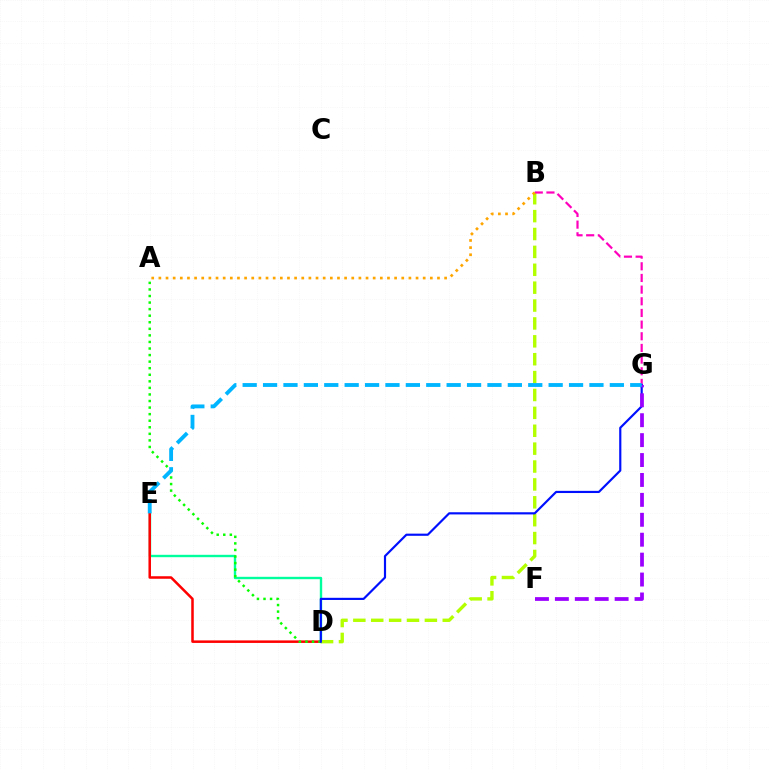{('D', 'E'): [{'color': '#00ff9d', 'line_style': 'solid', 'thickness': 1.72}, {'color': '#ff0000', 'line_style': 'solid', 'thickness': 1.82}], ('B', 'D'): [{'color': '#b3ff00', 'line_style': 'dashed', 'thickness': 2.43}], ('A', 'D'): [{'color': '#08ff00', 'line_style': 'dotted', 'thickness': 1.78}], ('B', 'G'): [{'color': '#ff00bd', 'line_style': 'dashed', 'thickness': 1.58}], ('D', 'G'): [{'color': '#0010ff', 'line_style': 'solid', 'thickness': 1.56}], ('F', 'G'): [{'color': '#9b00ff', 'line_style': 'dashed', 'thickness': 2.71}], ('E', 'G'): [{'color': '#00b5ff', 'line_style': 'dashed', 'thickness': 2.77}], ('A', 'B'): [{'color': '#ffa500', 'line_style': 'dotted', 'thickness': 1.94}]}